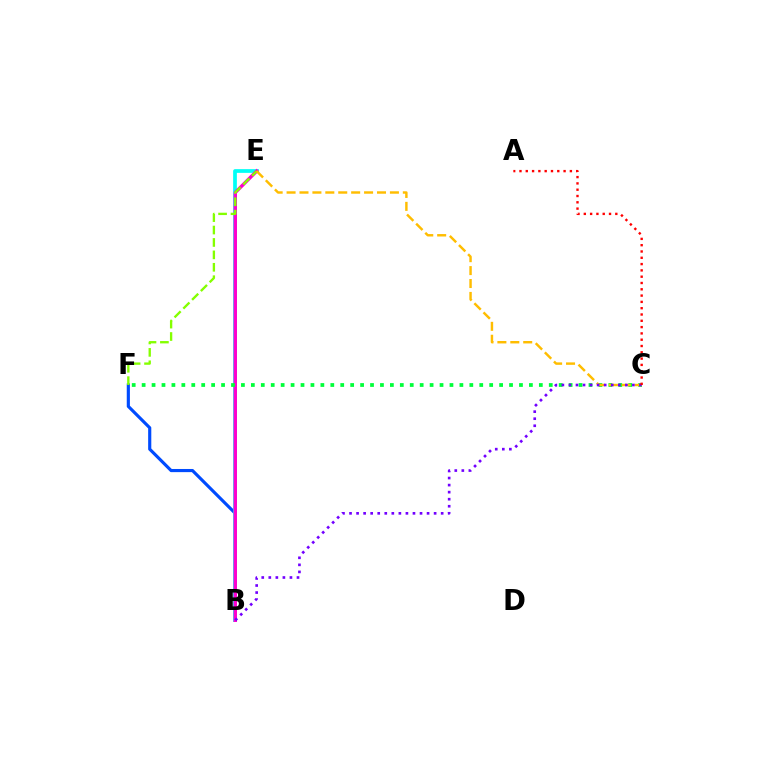{('B', 'F'): [{'color': '#004bff', 'line_style': 'solid', 'thickness': 2.27}], ('B', 'E'): [{'color': '#00fff6', 'line_style': 'solid', 'thickness': 2.69}, {'color': '#ff00cf', 'line_style': 'solid', 'thickness': 2.45}], ('E', 'F'): [{'color': '#84ff00', 'line_style': 'dashed', 'thickness': 1.69}], ('C', 'F'): [{'color': '#00ff39', 'line_style': 'dotted', 'thickness': 2.7}], ('C', 'E'): [{'color': '#ffbd00', 'line_style': 'dashed', 'thickness': 1.75}], ('B', 'C'): [{'color': '#7200ff', 'line_style': 'dotted', 'thickness': 1.92}], ('A', 'C'): [{'color': '#ff0000', 'line_style': 'dotted', 'thickness': 1.71}]}